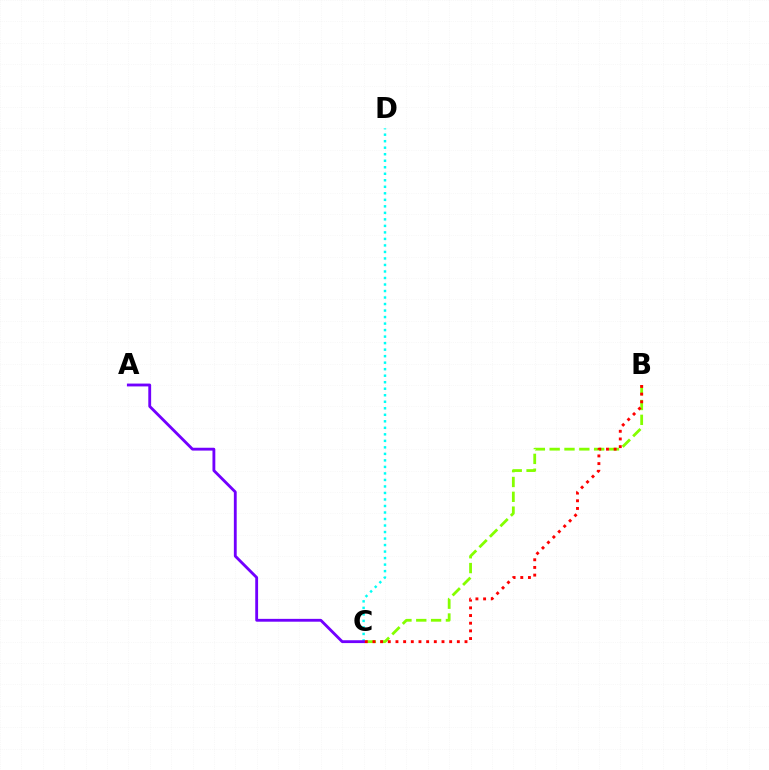{('B', 'C'): [{'color': '#84ff00', 'line_style': 'dashed', 'thickness': 2.01}, {'color': '#ff0000', 'line_style': 'dotted', 'thickness': 2.08}], ('C', 'D'): [{'color': '#00fff6', 'line_style': 'dotted', 'thickness': 1.77}], ('A', 'C'): [{'color': '#7200ff', 'line_style': 'solid', 'thickness': 2.04}]}